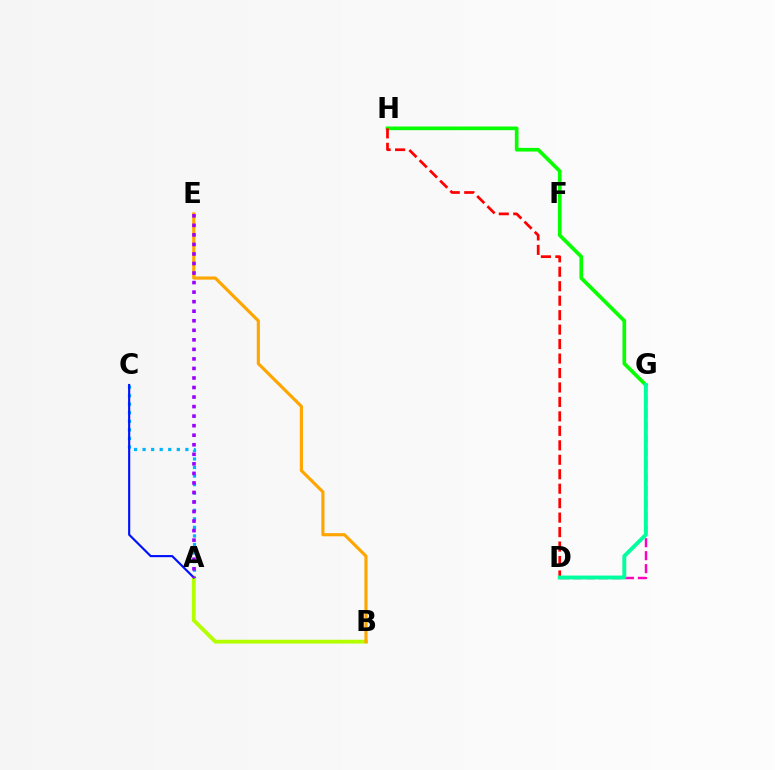{('A', 'C'): [{'color': '#00b5ff', 'line_style': 'dotted', 'thickness': 2.32}, {'color': '#0010ff', 'line_style': 'solid', 'thickness': 1.54}], ('A', 'B'): [{'color': '#b3ff00', 'line_style': 'solid', 'thickness': 2.76}], ('G', 'H'): [{'color': '#08ff00', 'line_style': 'solid', 'thickness': 2.64}], ('D', 'G'): [{'color': '#ff00bd', 'line_style': 'dashed', 'thickness': 1.76}, {'color': '#00ff9d', 'line_style': 'solid', 'thickness': 2.8}], ('D', 'H'): [{'color': '#ff0000', 'line_style': 'dashed', 'thickness': 1.96}], ('B', 'E'): [{'color': '#ffa500', 'line_style': 'solid', 'thickness': 2.25}], ('A', 'E'): [{'color': '#9b00ff', 'line_style': 'dotted', 'thickness': 2.59}]}